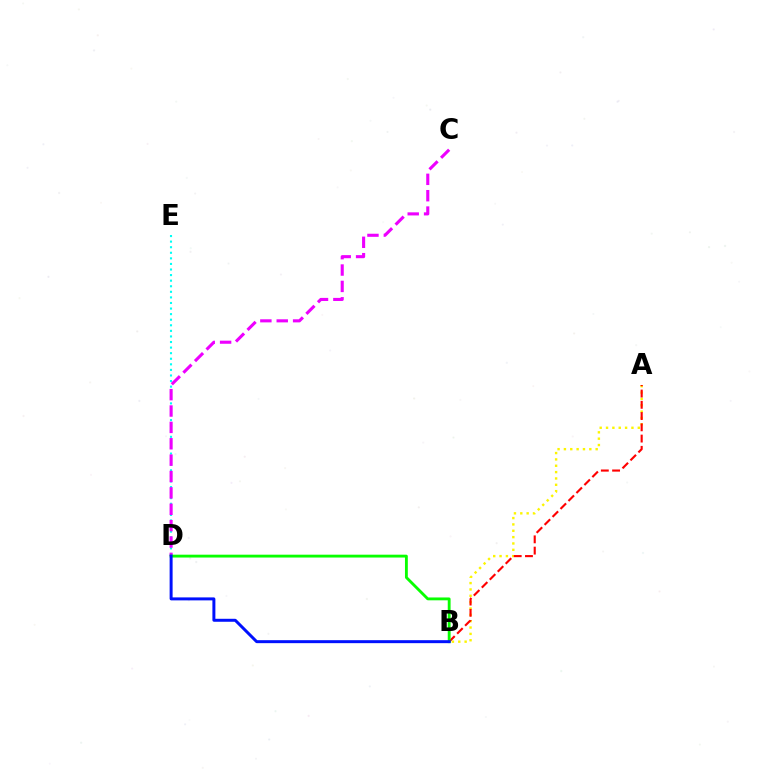{('D', 'E'): [{'color': '#00fff6', 'line_style': 'dotted', 'thickness': 1.52}], ('A', 'B'): [{'color': '#fcf500', 'line_style': 'dotted', 'thickness': 1.73}, {'color': '#ff0000', 'line_style': 'dashed', 'thickness': 1.53}], ('C', 'D'): [{'color': '#ee00ff', 'line_style': 'dashed', 'thickness': 2.22}], ('B', 'D'): [{'color': '#08ff00', 'line_style': 'solid', 'thickness': 2.05}, {'color': '#0010ff', 'line_style': 'solid', 'thickness': 2.14}]}